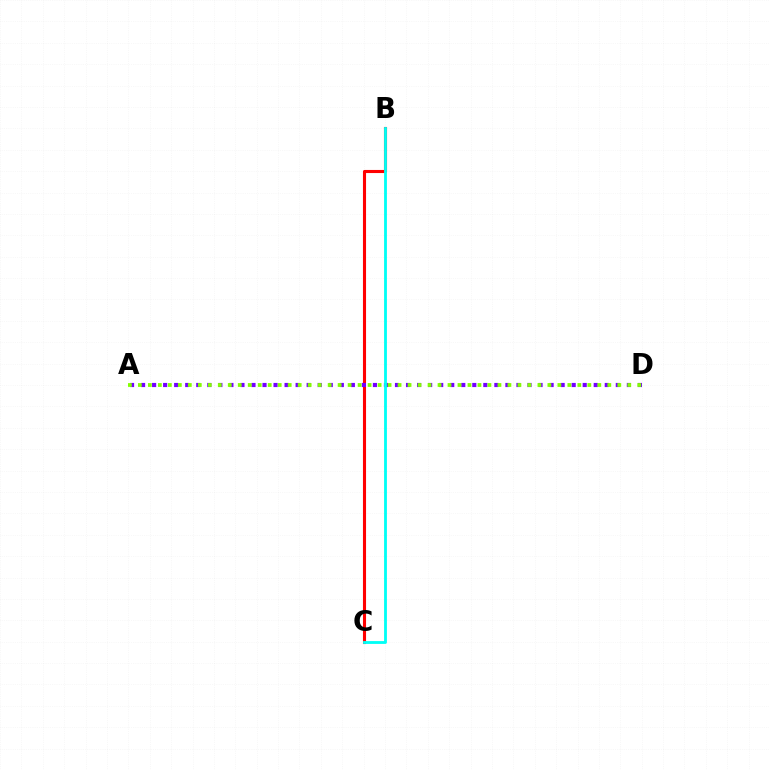{('B', 'C'): [{'color': '#ff0000', 'line_style': 'solid', 'thickness': 2.23}, {'color': '#00fff6', 'line_style': 'solid', 'thickness': 2.03}], ('A', 'D'): [{'color': '#7200ff', 'line_style': 'dotted', 'thickness': 3.0}, {'color': '#84ff00', 'line_style': 'dotted', 'thickness': 2.71}]}